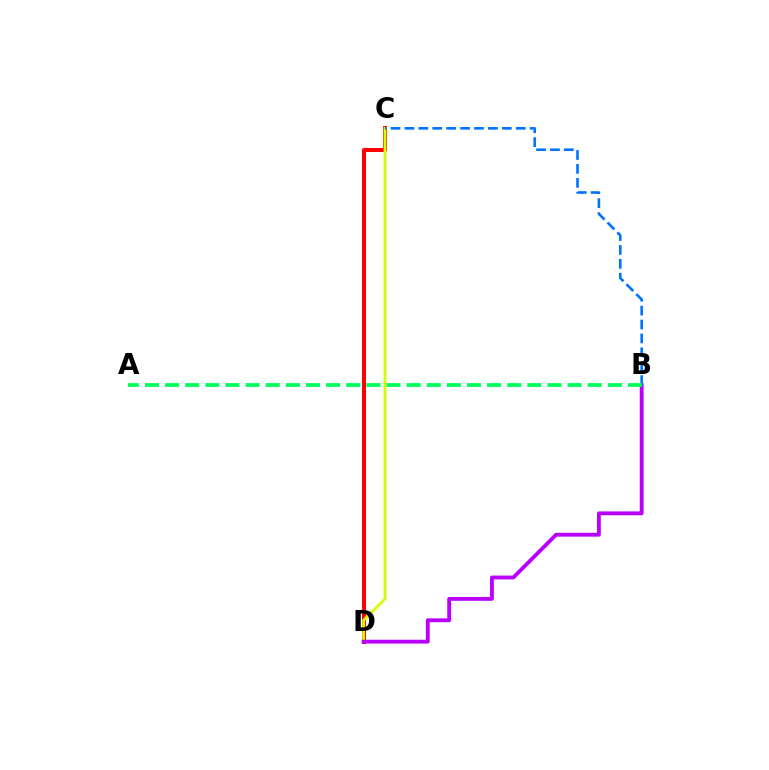{('C', 'D'): [{'color': '#ff0000', 'line_style': 'solid', 'thickness': 2.87}, {'color': '#d1ff00', 'line_style': 'solid', 'thickness': 2.01}], ('B', 'D'): [{'color': '#b900ff', 'line_style': 'solid', 'thickness': 2.76}], ('B', 'C'): [{'color': '#0074ff', 'line_style': 'dashed', 'thickness': 1.89}], ('A', 'B'): [{'color': '#00ff5c', 'line_style': 'dashed', 'thickness': 2.73}]}